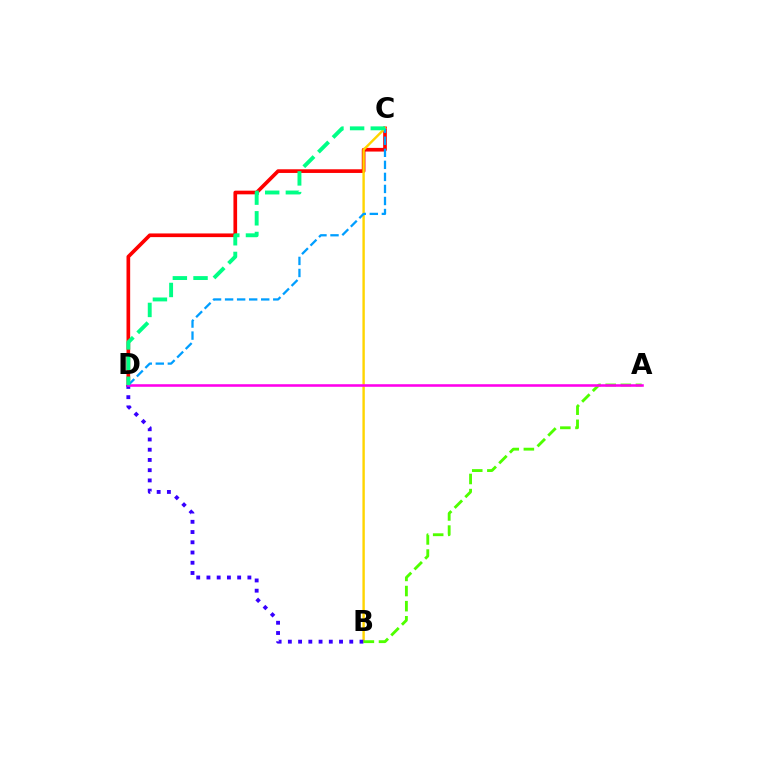{('C', 'D'): [{'color': '#ff0000', 'line_style': 'solid', 'thickness': 2.64}, {'color': '#009eff', 'line_style': 'dashed', 'thickness': 1.64}, {'color': '#00ff86', 'line_style': 'dashed', 'thickness': 2.81}], ('B', 'C'): [{'color': '#ffd500', 'line_style': 'solid', 'thickness': 1.73}], ('B', 'D'): [{'color': '#3700ff', 'line_style': 'dotted', 'thickness': 2.78}], ('A', 'B'): [{'color': '#4fff00', 'line_style': 'dashed', 'thickness': 2.05}], ('A', 'D'): [{'color': '#ff00ed', 'line_style': 'solid', 'thickness': 1.85}]}